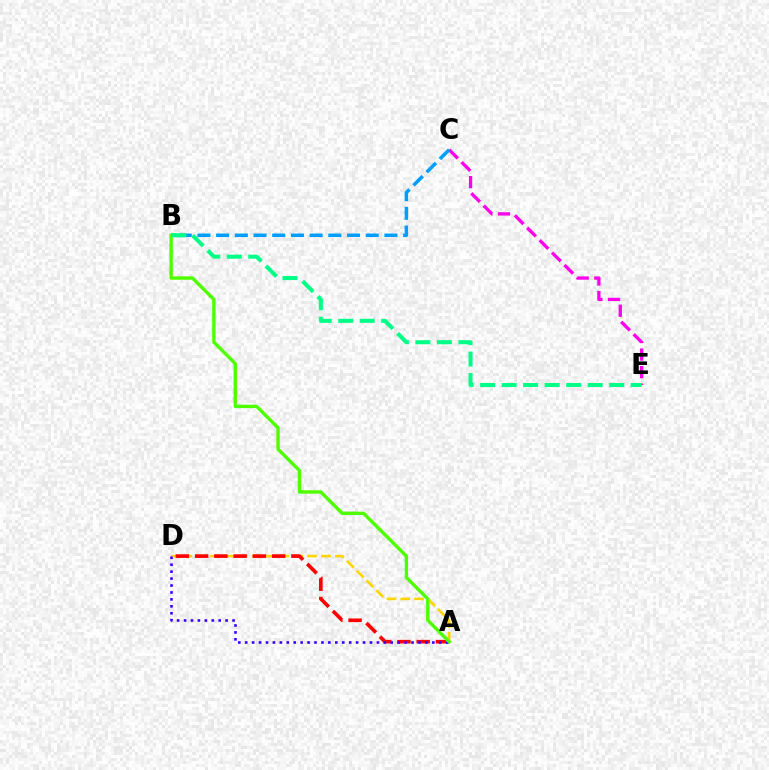{('C', 'E'): [{'color': '#ff00ed', 'line_style': 'dashed', 'thickness': 2.39}], ('A', 'D'): [{'color': '#ffd500', 'line_style': 'dashed', 'thickness': 1.88}, {'color': '#ff0000', 'line_style': 'dashed', 'thickness': 2.62}, {'color': '#3700ff', 'line_style': 'dotted', 'thickness': 1.88}], ('B', 'C'): [{'color': '#009eff', 'line_style': 'dashed', 'thickness': 2.54}], ('A', 'B'): [{'color': '#4fff00', 'line_style': 'solid', 'thickness': 2.44}], ('B', 'E'): [{'color': '#00ff86', 'line_style': 'dashed', 'thickness': 2.92}]}